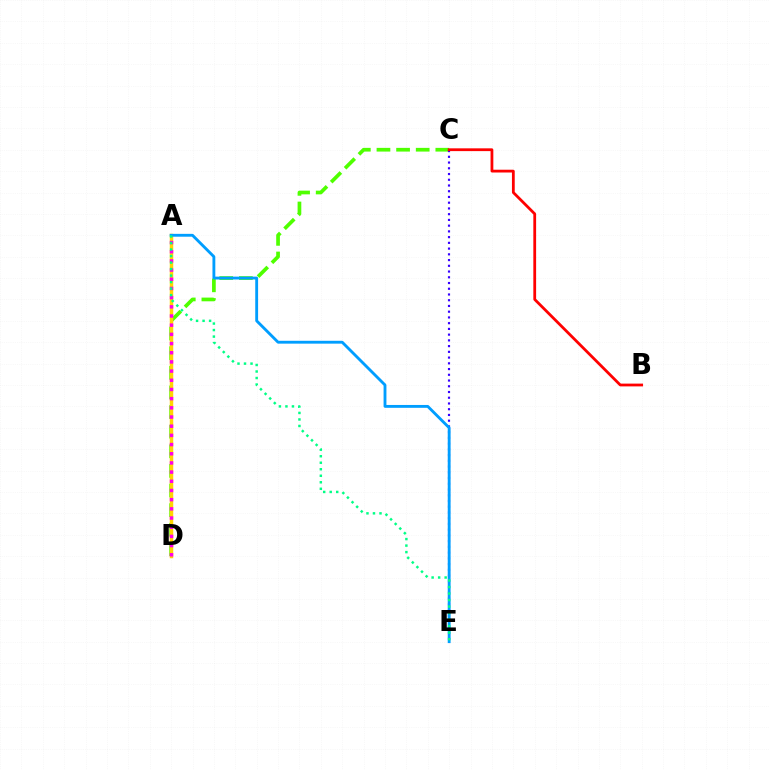{('C', 'D'): [{'color': '#4fff00', 'line_style': 'dashed', 'thickness': 2.67}], ('A', 'D'): [{'color': '#ffd500', 'line_style': 'solid', 'thickness': 2.5}, {'color': '#ff00ed', 'line_style': 'dotted', 'thickness': 2.5}], ('C', 'E'): [{'color': '#3700ff', 'line_style': 'dotted', 'thickness': 1.56}], ('B', 'C'): [{'color': '#ff0000', 'line_style': 'solid', 'thickness': 2.0}], ('A', 'E'): [{'color': '#009eff', 'line_style': 'solid', 'thickness': 2.06}, {'color': '#00ff86', 'line_style': 'dotted', 'thickness': 1.77}]}